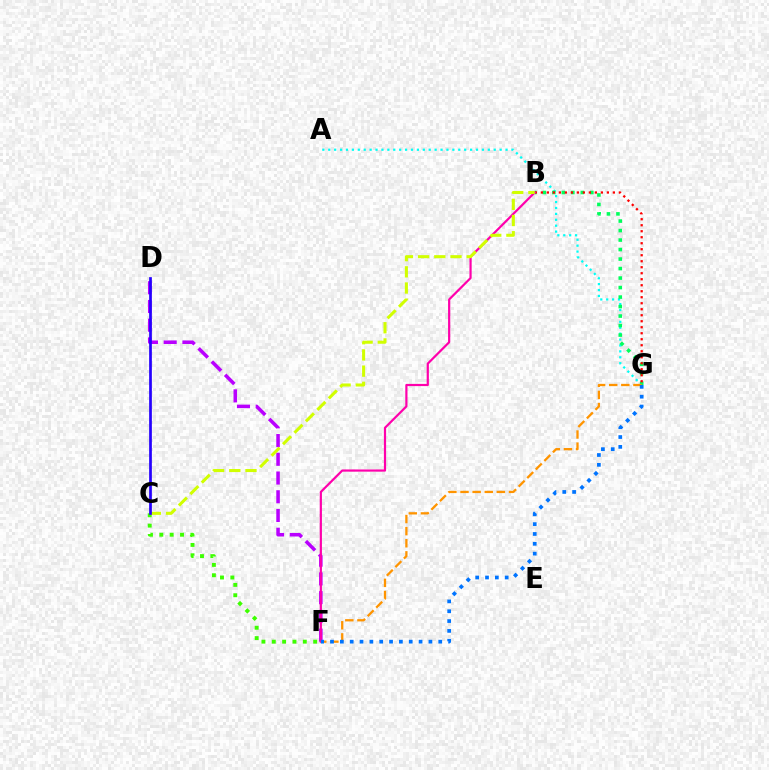{('D', 'F'): [{'color': '#b900ff', 'line_style': 'dashed', 'thickness': 2.55}], ('A', 'G'): [{'color': '#00fff6', 'line_style': 'dotted', 'thickness': 1.61}], ('B', 'G'): [{'color': '#00ff5c', 'line_style': 'dotted', 'thickness': 2.58}, {'color': '#ff0000', 'line_style': 'dotted', 'thickness': 1.63}], ('B', 'F'): [{'color': '#ff00ac', 'line_style': 'solid', 'thickness': 1.58}], ('C', 'F'): [{'color': '#3dff00', 'line_style': 'dotted', 'thickness': 2.81}], ('B', 'C'): [{'color': '#d1ff00', 'line_style': 'dashed', 'thickness': 2.2}], ('C', 'D'): [{'color': '#2500ff', 'line_style': 'solid', 'thickness': 1.95}], ('F', 'G'): [{'color': '#ff9400', 'line_style': 'dashed', 'thickness': 1.65}, {'color': '#0074ff', 'line_style': 'dotted', 'thickness': 2.67}]}